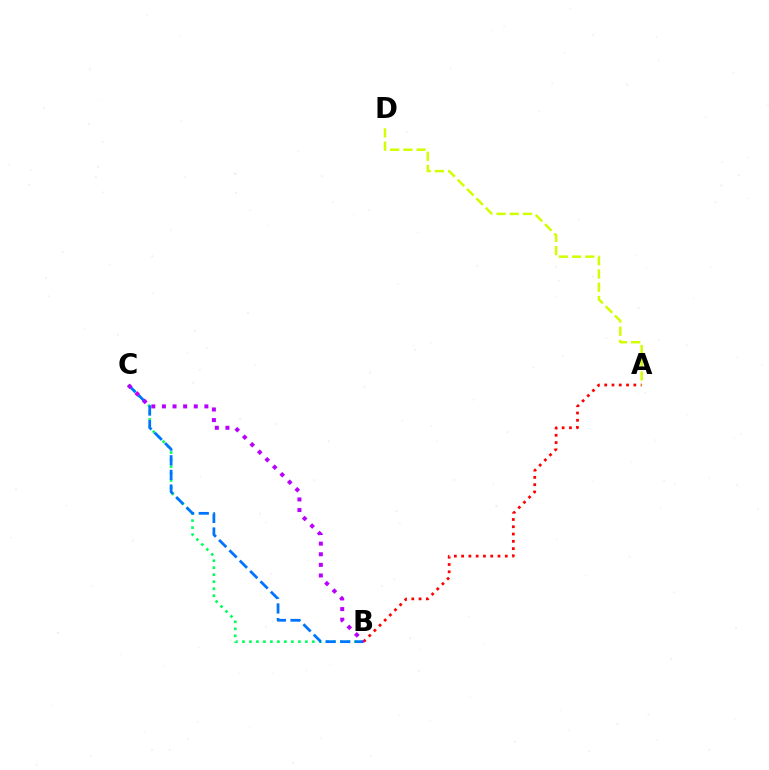{('B', 'C'): [{'color': '#00ff5c', 'line_style': 'dotted', 'thickness': 1.9}, {'color': '#0074ff', 'line_style': 'dashed', 'thickness': 1.99}, {'color': '#b900ff', 'line_style': 'dotted', 'thickness': 2.88}], ('A', 'B'): [{'color': '#ff0000', 'line_style': 'dotted', 'thickness': 1.98}], ('A', 'D'): [{'color': '#d1ff00', 'line_style': 'dashed', 'thickness': 1.8}]}